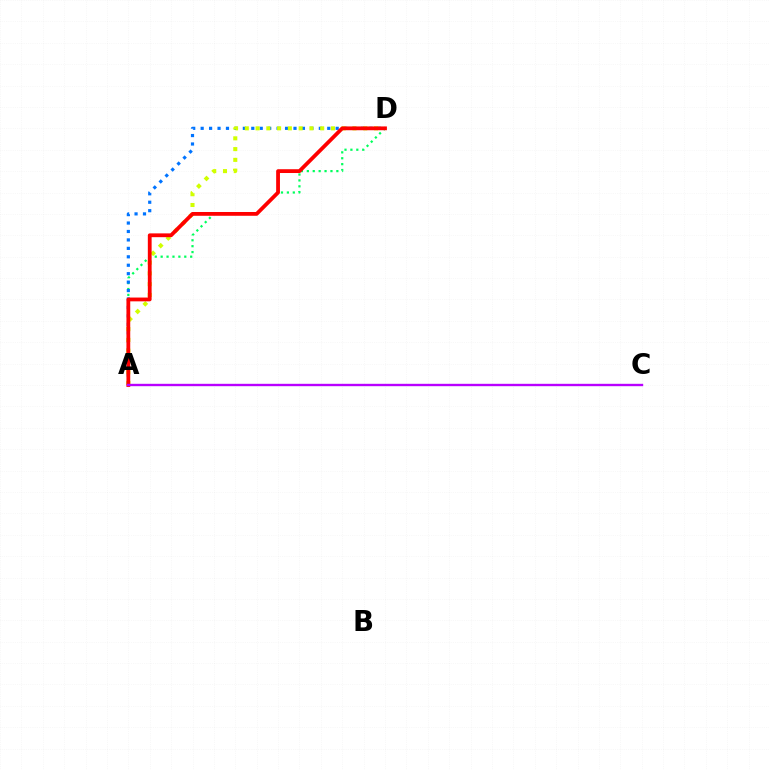{('A', 'D'): [{'color': '#00ff5c', 'line_style': 'dotted', 'thickness': 1.6}, {'color': '#0074ff', 'line_style': 'dotted', 'thickness': 2.29}, {'color': '#d1ff00', 'line_style': 'dotted', 'thickness': 2.93}, {'color': '#ff0000', 'line_style': 'solid', 'thickness': 2.73}], ('A', 'C'): [{'color': '#b900ff', 'line_style': 'solid', 'thickness': 1.71}]}